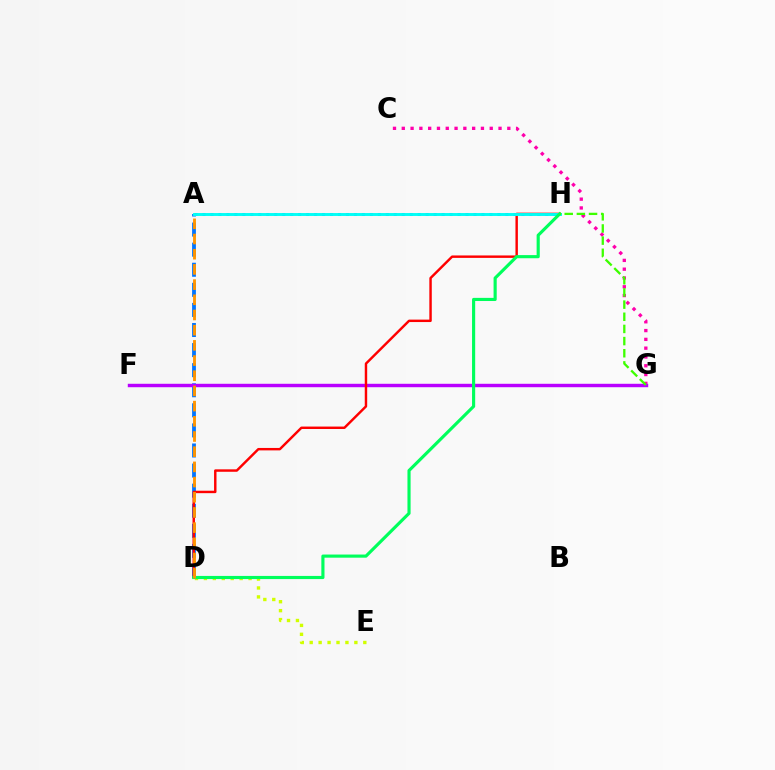{('D', 'E'): [{'color': '#d1ff00', 'line_style': 'dotted', 'thickness': 2.43}], ('A', 'H'): [{'color': '#2500ff', 'line_style': 'dotted', 'thickness': 2.17}, {'color': '#00fff6', 'line_style': 'solid', 'thickness': 2.1}], ('C', 'G'): [{'color': '#ff00ac', 'line_style': 'dotted', 'thickness': 2.39}], ('A', 'D'): [{'color': '#0074ff', 'line_style': 'dashed', 'thickness': 2.73}, {'color': '#ff9400', 'line_style': 'dashed', 'thickness': 2.06}], ('F', 'G'): [{'color': '#b900ff', 'line_style': 'solid', 'thickness': 2.47}], ('D', 'H'): [{'color': '#ff0000', 'line_style': 'solid', 'thickness': 1.75}, {'color': '#00ff5c', 'line_style': 'solid', 'thickness': 2.26}], ('G', 'H'): [{'color': '#3dff00', 'line_style': 'dashed', 'thickness': 1.65}]}